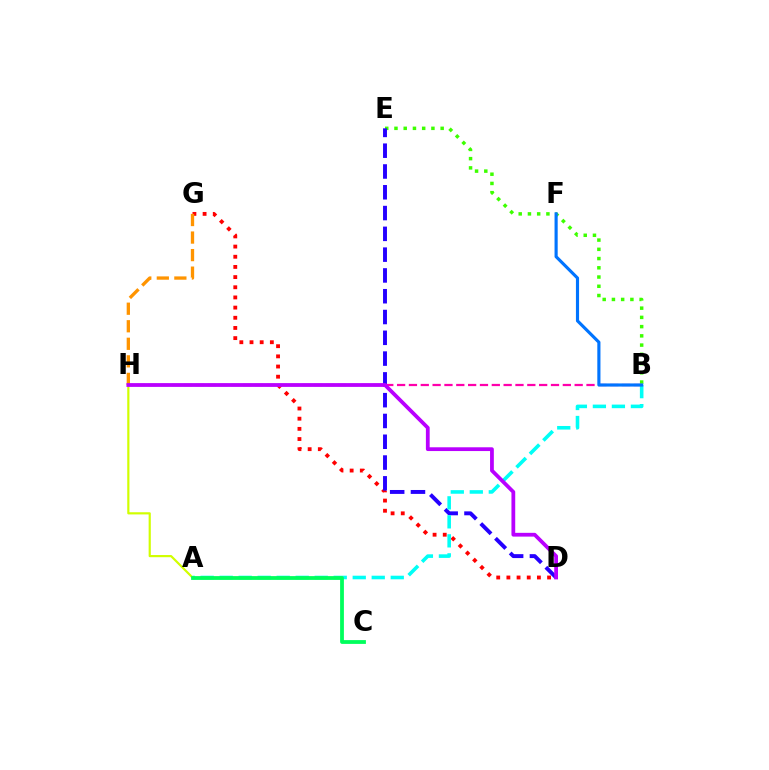{('B', 'E'): [{'color': '#3dff00', 'line_style': 'dotted', 'thickness': 2.51}], ('D', 'G'): [{'color': '#ff0000', 'line_style': 'dotted', 'thickness': 2.76}], ('G', 'H'): [{'color': '#ff9400', 'line_style': 'dashed', 'thickness': 2.38}], ('D', 'E'): [{'color': '#2500ff', 'line_style': 'dashed', 'thickness': 2.82}], ('A', 'B'): [{'color': '#00fff6', 'line_style': 'dashed', 'thickness': 2.58}], ('A', 'H'): [{'color': '#d1ff00', 'line_style': 'solid', 'thickness': 1.57}], ('B', 'H'): [{'color': '#ff00ac', 'line_style': 'dashed', 'thickness': 1.61}], ('B', 'F'): [{'color': '#0074ff', 'line_style': 'solid', 'thickness': 2.26}], ('D', 'H'): [{'color': '#b900ff', 'line_style': 'solid', 'thickness': 2.71}], ('A', 'C'): [{'color': '#00ff5c', 'line_style': 'solid', 'thickness': 2.73}]}